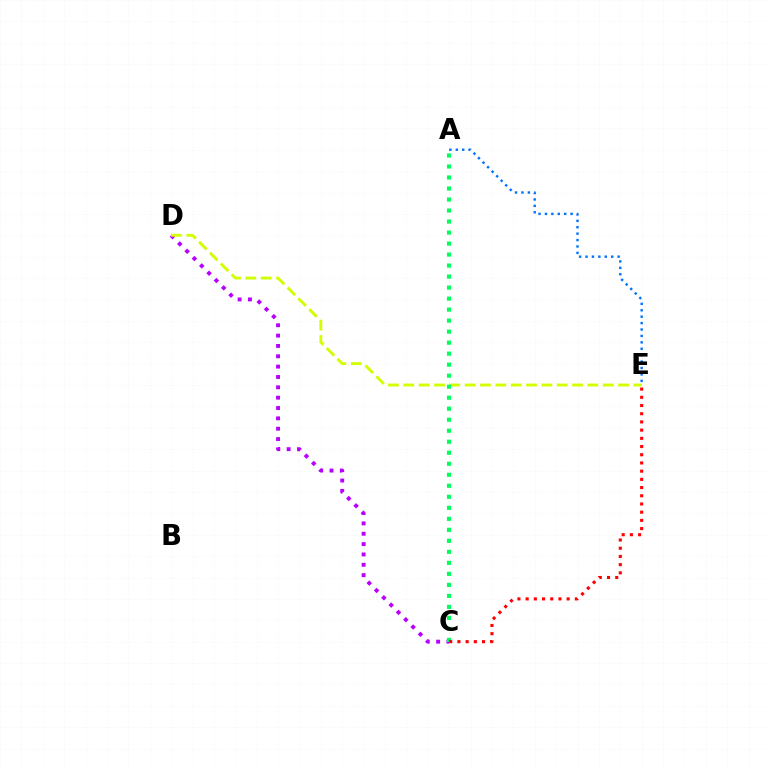{('C', 'D'): [{'color': '#b900ff', 'line_style': 'dotted', 'thickness': 2.81}], ('D', 'E'): [{'color': '#d1ff00', 'line_style': 'dashed', 'thickness': 2.08}], ('A', 'C'): [{'color': '#00ff5c', 'line_style': 'dotted', 'thickness': 2.99}], ('A', 'E'): [{'color': '#0074ff', 'line_style': 'dotted', 'thickness': 1.74}], ('C', 'E'): [{'color': '#ff0000', 'line_style': 'dotted', 'thickness': 2.23}]}